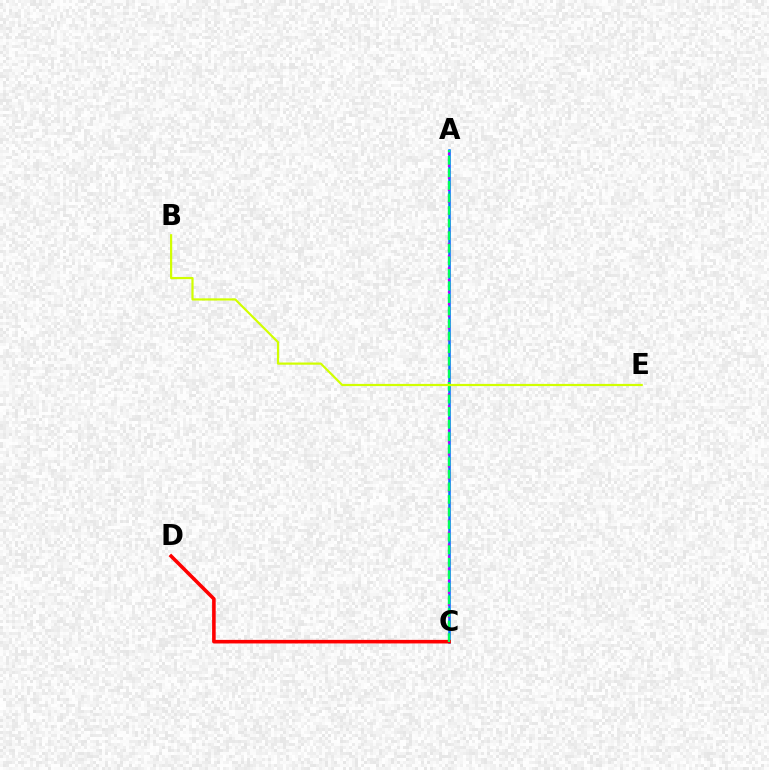{('A', 'C'): [{'color': '#0074ff', 'line_style': 'solid', 'thickness': 1.83}, {'color': '#b900ff', 'line_style': 'dotted', 'thickness': 1.63}, {'color': '#00ff5c', 'line_style': 'dashed', 'thickness': 1.71}], ('C', 'D'): [{'color': '#ff0000', 'line_style': 'solid', 'thickness': 2.57}], ('B', 'E'): [{'color': '#d1ff00', 'line_style': 'solid', 'thickness': 1.58}]}